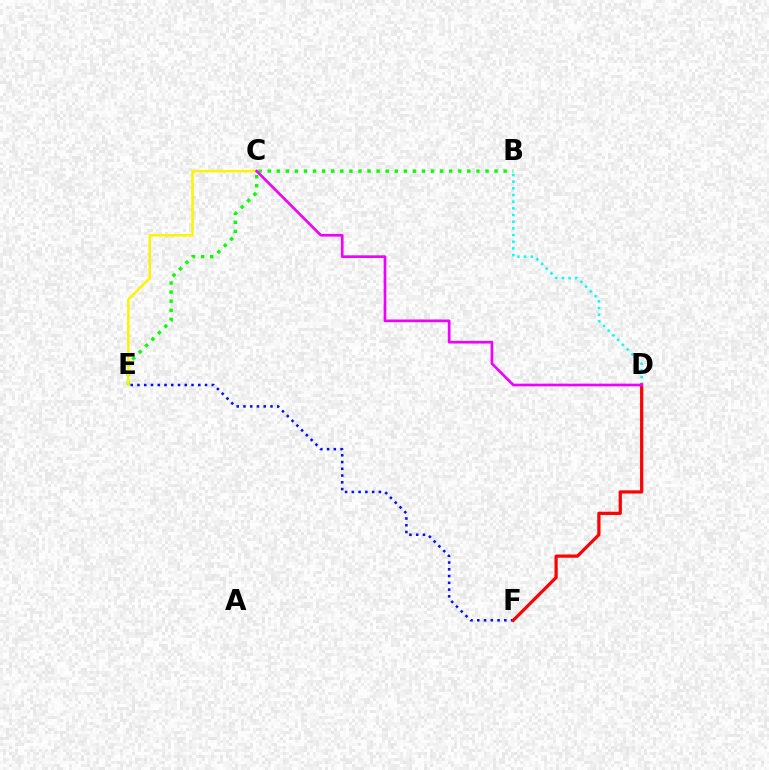{('B', 'E'): [{'color': '#08ff00', 'line_style': 'dotted', 'thickness': 2.47}], ('B', 'D'): [{'color': '#00fff6', 'line_style': 'dotted', 'thickness': 1.81}], ('E', 'F'): [{'color': '#0010ff', 'line_style': 'dotted', 'thickness': 1.84}], ('C', 'E'): [{'color': '#fcf500', 'line_style': 'solid', 'thickness': 1.81}], ('D', 'F'): [{'color': '#ff0000', 'line_style': 'solid', 'thickness': 2.32}], ('C', 'D'): [{'color': '#ee00ff', 'line_style': 'solid', 'thickness': 1.92}]}